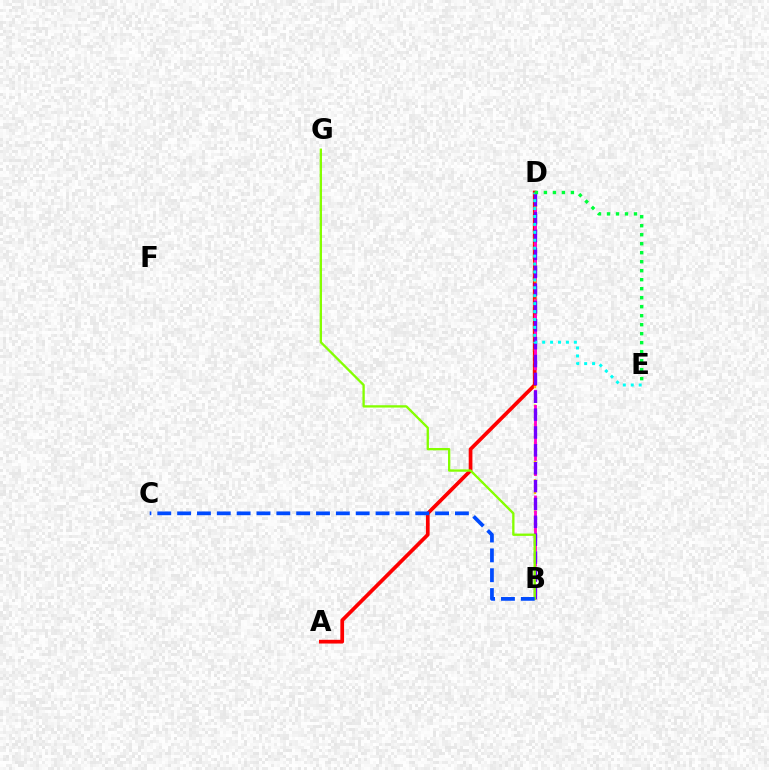{('A', 'D'): [{'color': '#ff0000', 'line_style': 'solid', 'thickness': 2.67}], ('B', 'D'): [{'color': '#ffbd00', 'line_style': 'dotted', 'thickness': 1.69}, {'color': '#ff00cf', 'line_style': 'dashed', 'thickness': 2.05}, {'color': '#7200ff', 'line_style': 'dashed', 'thickness': 2.43}], ('D', 'E'): [{'color': '#00fff6', 'line_style': 'dotted', 'thickness': 2.15}, {'color': '#00ff39', 'line_style': 'dotted', 'thickness': 2.44}], ('B', 'G'): [{'color': '#84ff00', 'line_style': 'solid', 'thickness': 1.67}], ('B', 'C'): [{'color': '#004bff', 'line_style': 'dashed', 'thickness': 2.7}]}